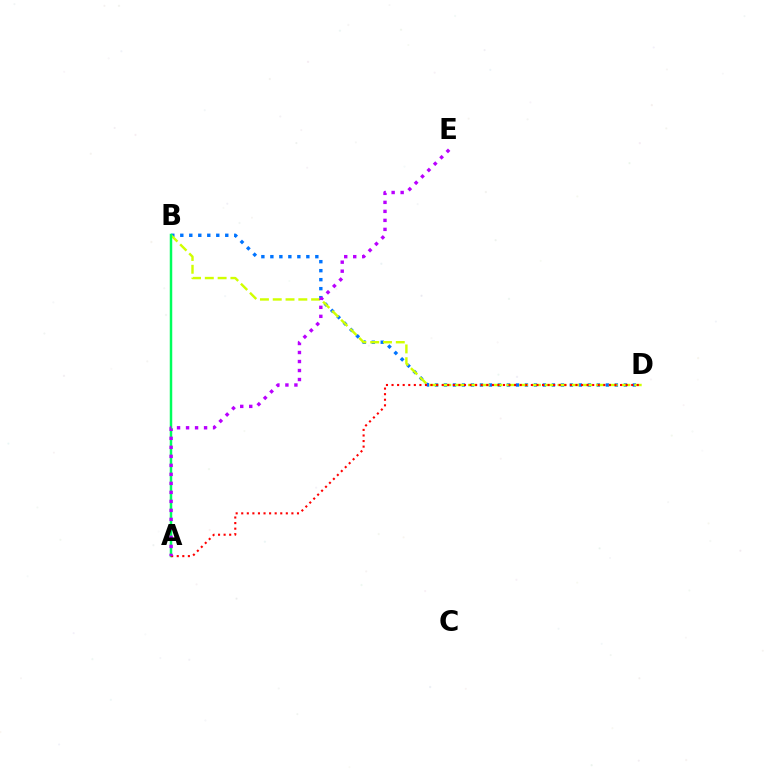{('B', 'D'): [{'color': '#0074ff', 'line_style': 'dotted', 'thickness': 2.44}, {'color': '#d1ff00', 'line_style': 'dashed', 'thickness': 1.74}], ('A', 'B'): [{'color': '#00ff5c', 'line_style': 'solid', 'thickness': 1.79}], ('A', 'D'): [{'color': '#ff0000', 'line_style': 'dotted', 'thickness': 1.51}], ('A', 'E'): [{'color': '#b900ff', 'line_style': 'dotted', 'thickness': 2.45}]}